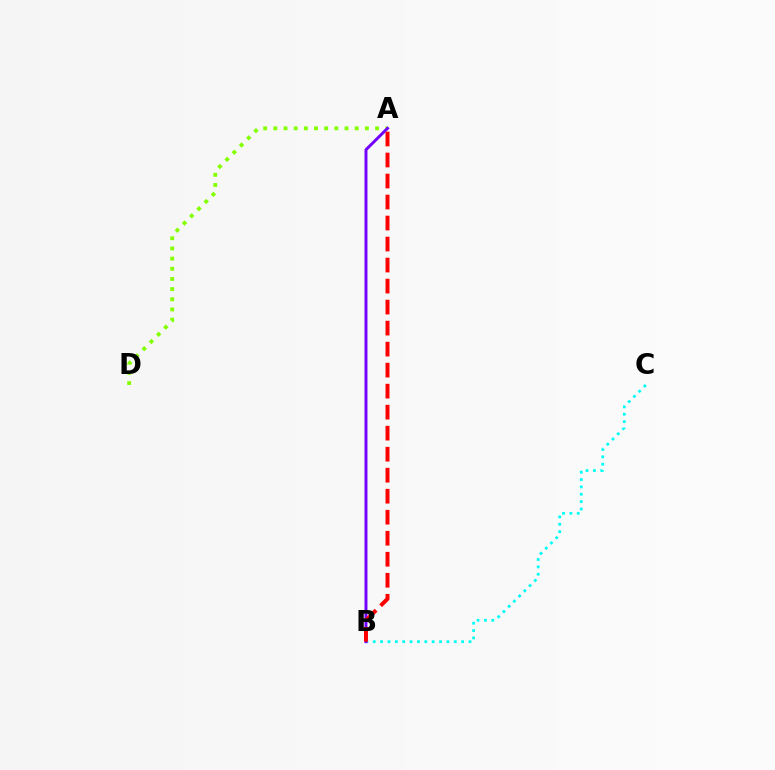{('A', 'D'): [{'color': '#84ff00', 'line_style': 'dotted', 'thickness': 2.76}], ('B', 'C'): [{'color': '#00fff6', 'line_style': 'dotted', 'thickness': 2.0}], ('A', 'B'): [{'color': '#7200ff', 'line_style': 'solid', 'thickness': 2.13}, {'color': '#ff0000', 'line_style': 'dashed', 'thickness': 2.85}]}